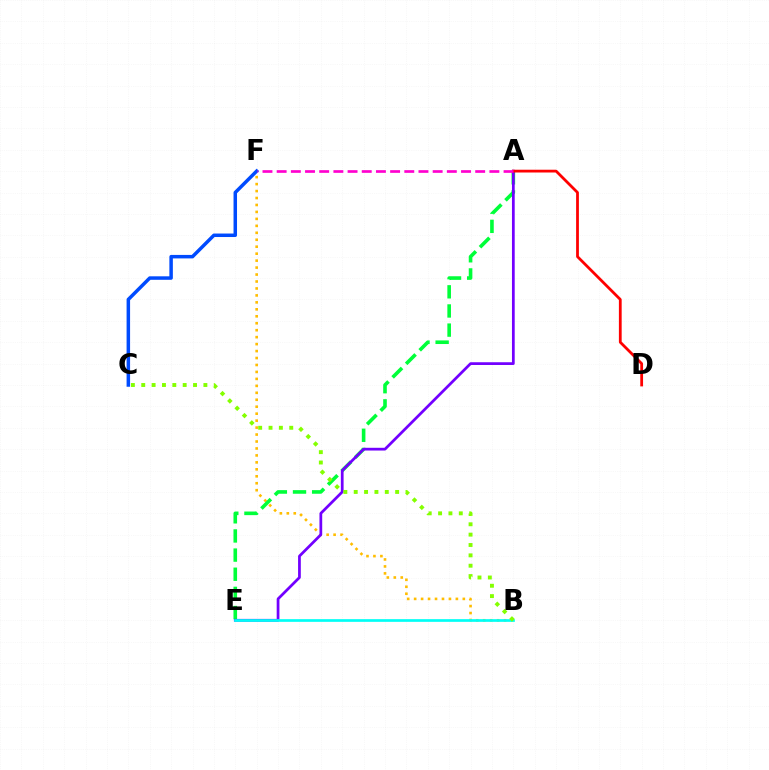{('B', 'F'): [{'color': '#ffbd00', 'line_style': 'dotted', 'thickness': 1.89}], ('A', 'E'): [{'color': '#00ff39', 'line_style': 'dashed', 'thickness': 2.6}, {'color': '#7200ff', 'line_style': 'solid', 'thickness': 1.98}], ('A', 'D'): [{'color': '#ff0000', 'line_style': 'solid', 'thickness': 2.0}], ('C', 'F'): [{'color': '#004bff', 'line_style': 'solid', 'thickness': 2.51}], ('B', 'E'): [{'color': '#00fff6', 'line_style': 'solid', 'thickness': 1.93}], ('A', 'F'): [{'color': '#ff00cf', 'line_style': 'dashed', 'thickness': 1.93}], ('B', 'C'): [{'color': '#84ff00', 'line_style': 'dotted', 'thickness': 2.81}]}